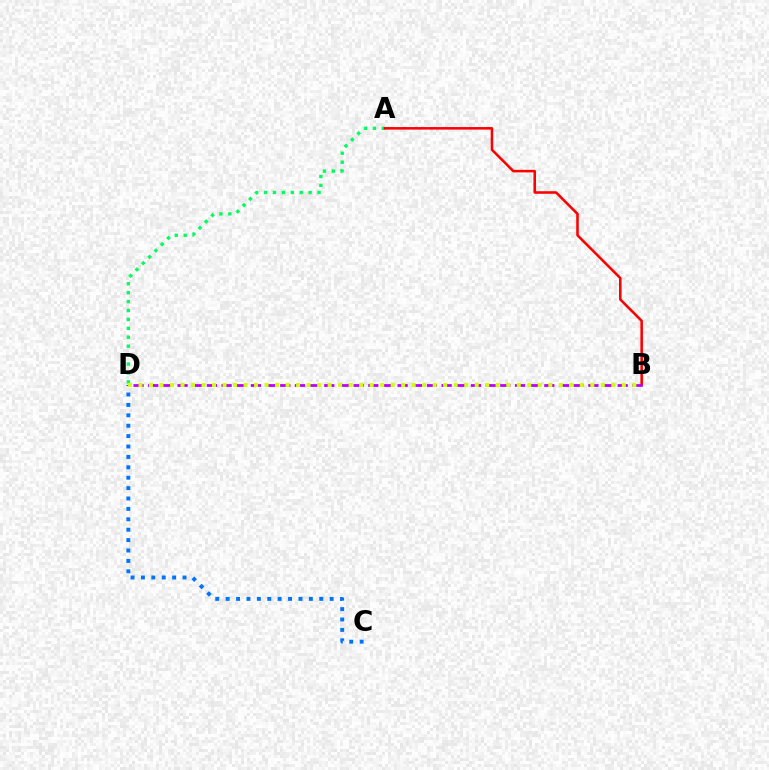{('C', 'D'): [{'color': '#0074ff', 'line_style': 'dotted', 'thickness': 2.83}], ('A', 'D'): [{'color': '#00ff5c', 'line_style': 'dotted', 'thickness': 2.42}], ('A', 'B'): [{'color': '#ff0000', 'line_style': 'solid', 'thickness': 1.84}], ('B', 'D'): [{'color': '#b900ff', 'line_style': 'dashed', 'thickness': 1.99}, {'color': '#d1ff00', 'line_style': 'dotted', 'thickness': 2.85}]}